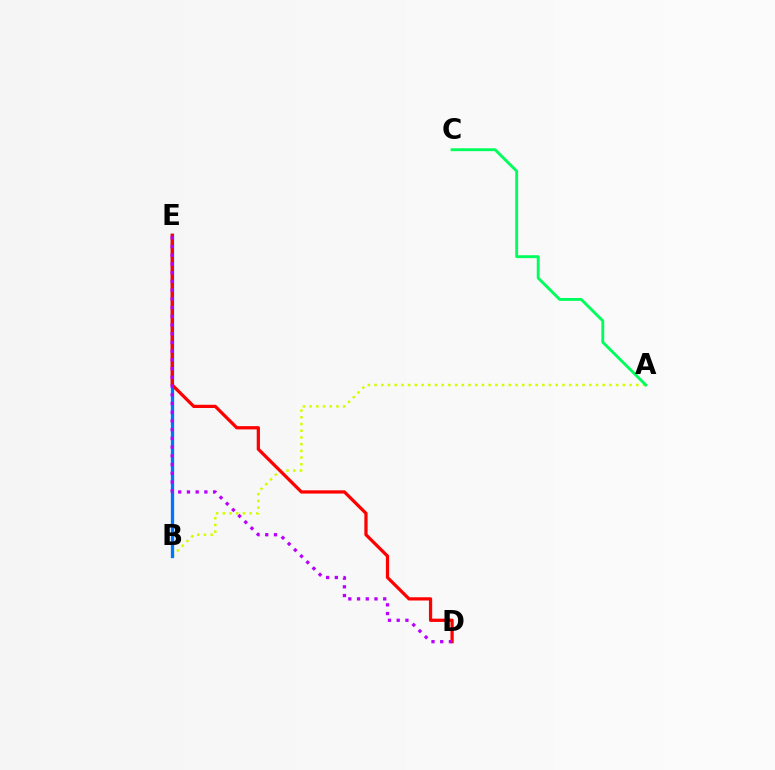{('A', 'B'): [{'color': '#d1ff00', 'line_style': 'dotted', 'thickness': 1.82}], ('B', 'E'): [{'color': '#0074ff', 'line_style': 'solid', 'thickness': 2.37}], ('A', 'C'): [{'color': '#00ff5c', 'line_style': 'solid', 'thickness': 2.07}], ('D', 'E'): [{'color': '#ff0000', 'line_style': 'solid', 'thickness': 2.33}, {'color': '#b900ff', 'line_style': 'dotted', 'thickness': 2.37}]}